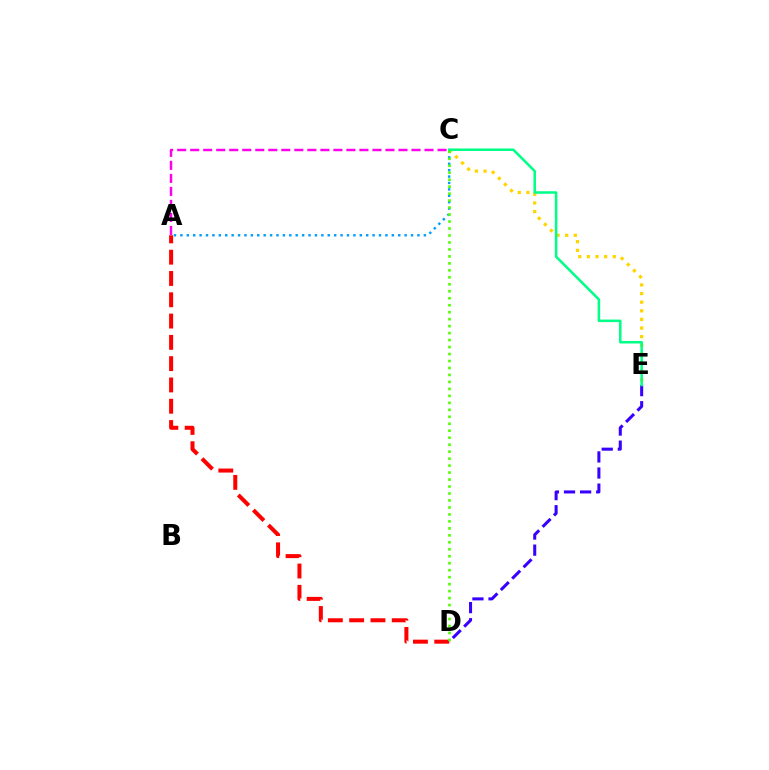{('A', 'C'): [{'color': '#ff00ed', 'line_style': 'dashed', 'thickness': 1.77}, {'color': '#009eff', 'line_style': 'dotted', 'thickness': 1.74}], ('C', 'E'): [{'color': '#ffd500', 'line_style': 'dotted', 'thickness': 2.34}, {'color': '#00ff86', 'line_style': 'solid', 'thickness': 1.82}], ('A', 'D'): [{'color': '#ff0000', 'line_style': 'dashed', 'thickness': 2.89}], ('D', 'E'): [{'color': '#3700ff', 'line_style': 'dashed', 'thickness': 2.19}], ('C', 'D'): [{'color': '#4fff00', 'line_style': 'dotted', 'thickness': 1.89}]}